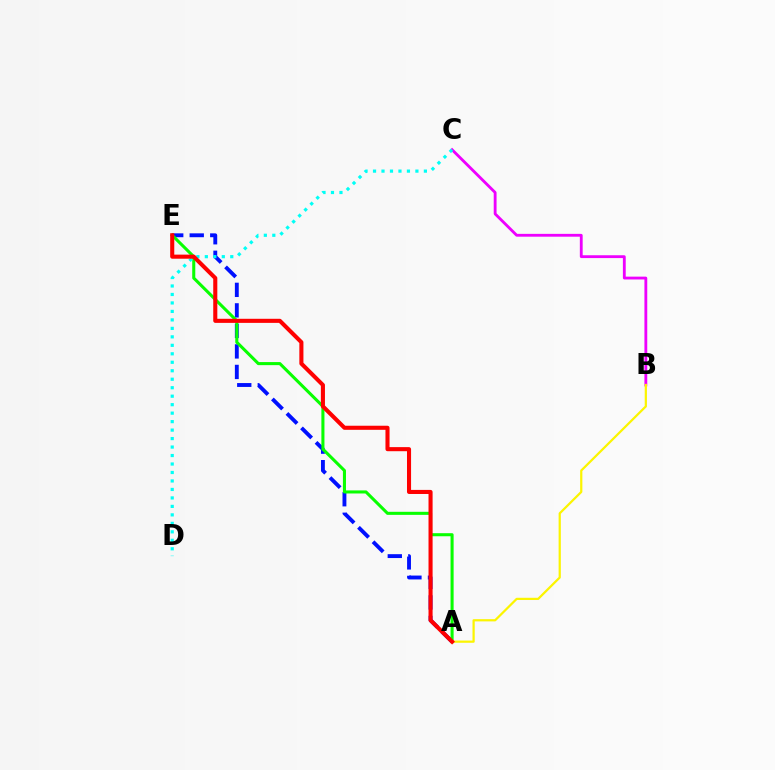{('A', 'E'): [{'color': '#0010ff', 'line_style': 'dashed', 'thickness': 2.79}, {'color': '#08ff00', 'line_style': 'solid', 'thickness': 2.21}, {'color': '#ff0000', 'line_style': 'solid', 'thickness': 2.94}], ('B', 'C'): [{'color': '#ee00ff', 'line_style': 'solid', 'thickness': 2.04}], ('A', 'B'): [{'color': '#fcf500', 'line_style': 'solid', 'thickness': 1.6}], ('C', 'D'): [{'color': '#00fff6', 'line_style': 'dotted', 'thickness': 2.3}]}